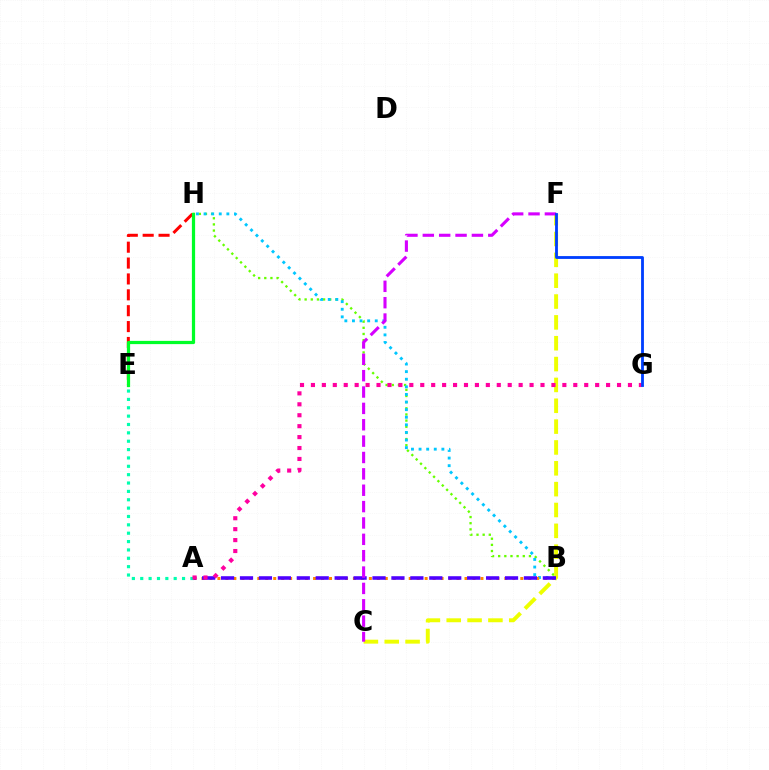{('B', 'H'): [{'color': '#66ff00', 'line_style': 'dotted', 'thickness': 1.67}, {'color': '#00c7ff', 'line_style': 'dotted', 'thickness': 2.07}], ('A', 'B'): [{'color': '#ff8800', 'line_style': 'dotted', 'thickness': 2.17}, {'color': '#4f00ff', 'line_style': 'dashed', 'thickness': 2.57}], ('E', 'H'): [{'color': '#ff0000', 'line_style': 'dashed', 'thickness': 2.16}, {'color': '#00ff27', 'line_style': 'solid', 'thickness': 2.32}], ('C', 'F'): [{'color': '#eeff00', 'line_style': 'dashed', 'thickness': 2.83}, {'color': '#d600ff', 'line_style': 'dashed', 'thickness': 2.22}], ('A', 'E'): [{'color': '#00ffaf', 'line_style': 'dotted', 'thickness': 2.27}], ('A', 'G'): [{'color': '#ff00a0', 'line_style': 'dotted', 'thickness': 2.97}], ('F', 'G'): [{'color': '#003fff', 'line_style': 'solid', 'thickness': 2.04}]}